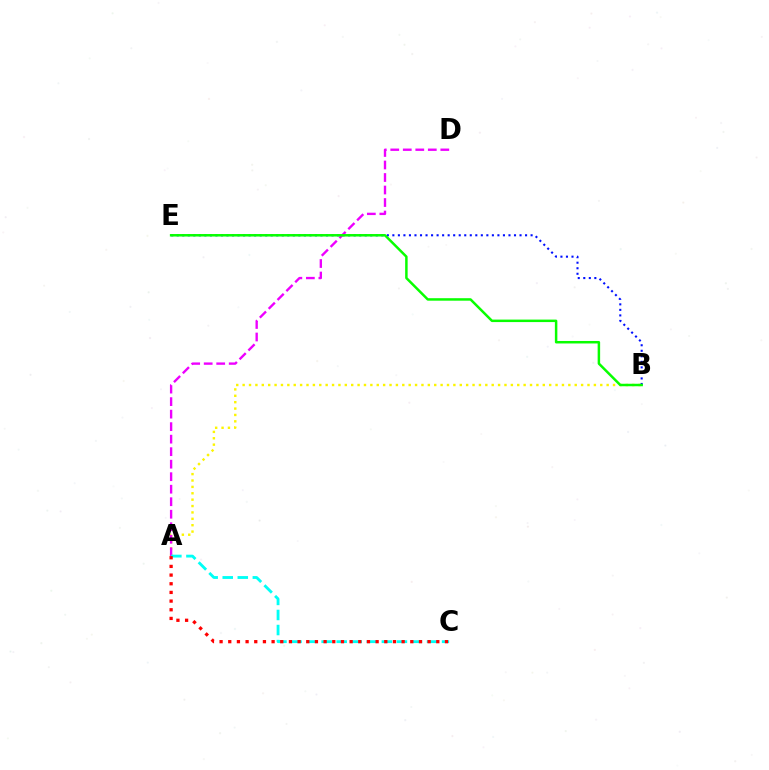{('A', 'B'): [{'color': '#fcf500', 'line_style': 'dotted', 'thickness': 1.74}], ('B', 'E'): [{'color': '#0010ff', 'line_style': 'dotted', 'thickness': 1.5}, {'color': '#08ff00', 'line_style': 'solid', 'thickness': 1.79}], ('A', 'D'): [{'color': '#ee00ff', 'line_style': 'dashed', 'thickness': 1.7}], ('A', 'C'): [{'color': '#00fff6', 'line_style': 'dashed', 'thickness': 2.05}, {'color': '#ff0000', 'line_style': 'dotted', 'thickness': 2.36}]}